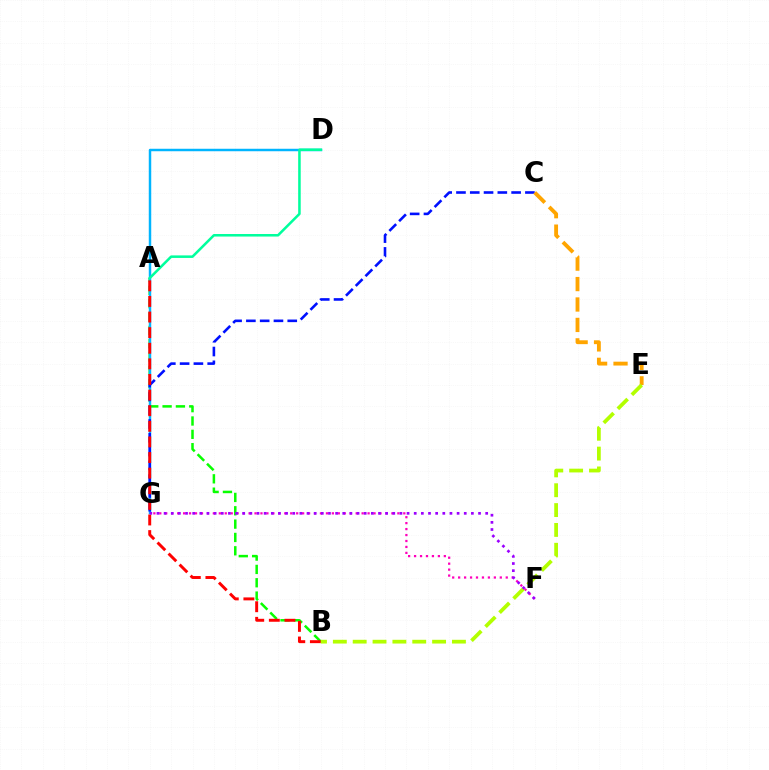{('A', 'B'): [{'color': '#08ff00', 'line_style': 'dashed', 'thickness': 1.81}, {'color': '#ff0000', 'line_style': 'dashed', 'thickness': 2.12}], ('D', 'G'): [{'color': '#00b5ff', 'line_style': 'solid', 'thickness': 1.78}], ('C', 'G'): [{'color': '#0010ff', 'line_style': 'dashed', 'thickness': 1.87}], ('C', 'E'): [{'color': '#ffa500', 'line_style': 'dashed', 'thickness': 2.78}], ('F', 'G'): [{'color': '#ff00bd', 'line_style': 'dotted', 'thickness': 1.62}, {'color': '#9b00ff', 'line_style': 'dotted', 'thickness': 1.94}], ('B', 'E'): [{'color': '#b3ff00', 'line_style': 'dashed', 'thickness': 2.7}], ('A', 'D'): [{'color': '#00ff9d', 'line_style': 'solid', 'thickness': 1.83}]}